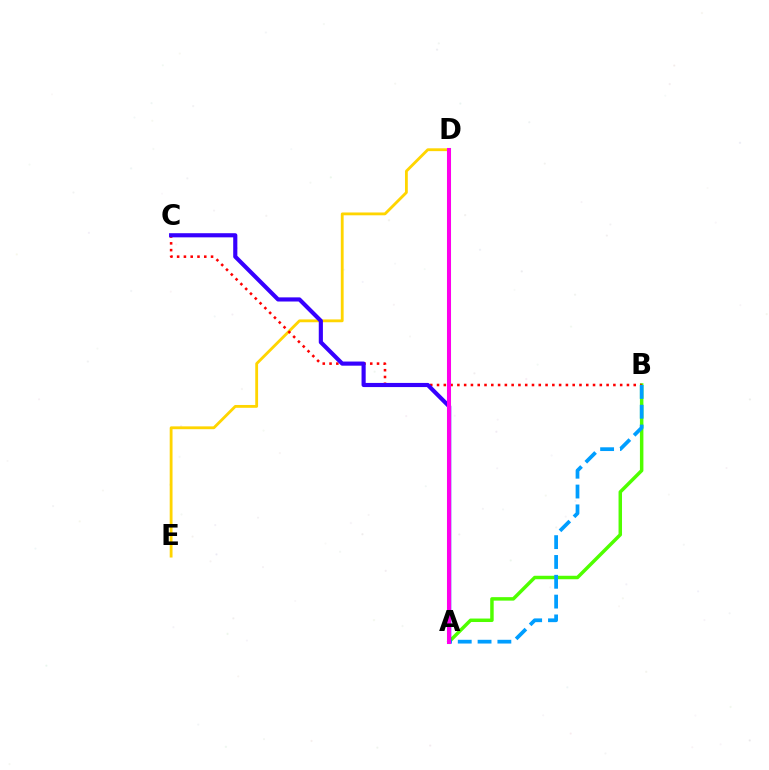{('A', 'D'): [{'color': '#00ff86', 'line_style': 'solid', 'thickness': 2.93}, {'color': '#ff00ed', 'line_style': 'solid', 'thickness': 2.88}], ('D', 'E'): [{'color': '#ffd500', 'line_style': 'solid', 'thickness': 2.03}], ('A', 'B'): [{'color': '#4fff00', 'line_style': 'solid', 'thickness': 2.5}, {'color': '#009eff', 'line_style': 'dashed', 'thickness': 2.69}], ('B', 'C'): [{'color': '#ff0000', 'line_style': 'dotted', 'thickness': 1.84}], ('A', 'C'): [{'color': '#3700ff', 'line_style': 'solid', 'thickness': 2.98}]}